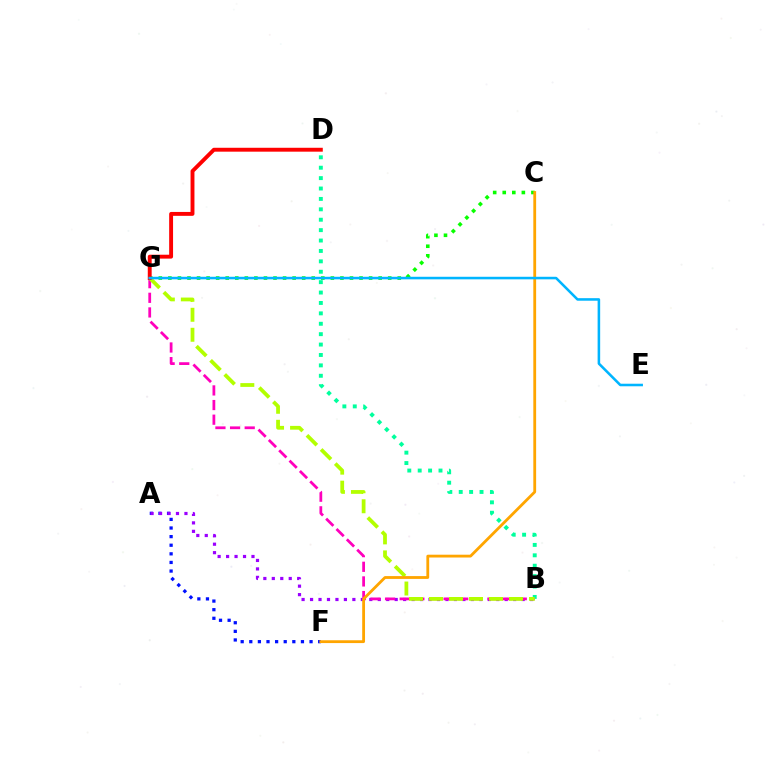{('C', 'G'): [{'color': '#08ff00', 'line_style': 'dotted', 'thickness': 2.6}], ('A', 'F'): [{'color': '#0010ff', 'line_style': 'dotted', 'thickness': 2.34}], ('B', 'D'): [{'color': '#00ff9d', 'line_style': 'dotted', 'thickness': 2.83}], ('A', 'B'): [{'color': '#9b00ff', 'line_style': 'dotted', 'thickness': 2.3}], ('B', 'G'): [{'color': '#ff00bd', 'line_style': 'dashed', 'thickness': 1.99}, {'color': '#b3ff00', 'line_style': 'dashed', 'thickness': 2.72}], ('C', 'F'): [{'color': '#ffa500', 'line_style': 'solid', 'thickness': 2.03}], ('D', 'G'): [{'color': '#ff0000', 'line_style': 'solid', 'thickness': 2.81}], ('E', 'G'): [{'color': '#00b5ff', 'line_style': 'solid', 'thickness': 1.84}]}